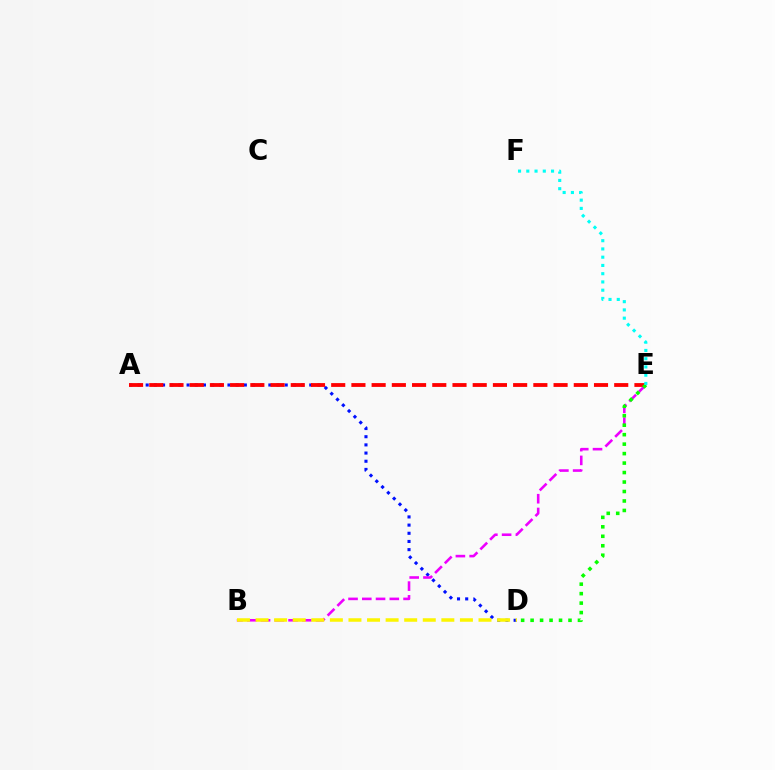{('A', 'D'): [{'color': '#0010ff', 'line_style': 'dotted', 'thickness': 2.22}], ('B', 'E'): [{'color': '#ee00ff', 'line_style': 'dashed', 'thickness': 1.87}], ('A', 'E'): [{'color': '#ff0000', 'line_style': 'dashed', 'thickness': 2.75}], ('D', 'E'): [{'color': '#08ff00', 'line_style': 'dotted', 'thickness': 2.57}], ('B', 'D'): [{'color': '#fcf500', 'line_style': 'dashed', 'thickness': 2.52}], ('E', 'F'): [{'color': '#00fff6', 'line_style': 'dotted', 'thickness': 2.24}]}